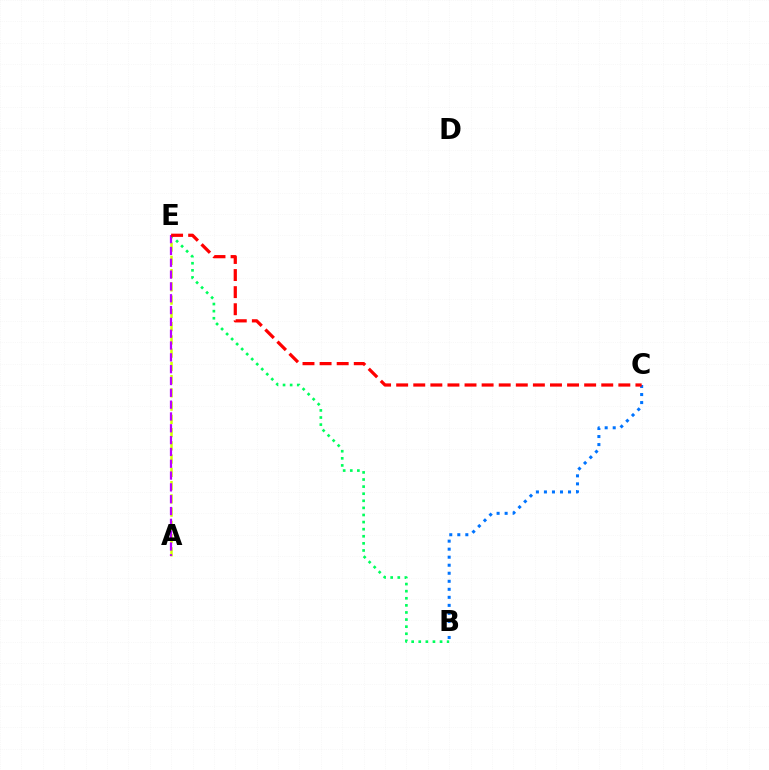{('B', 'C'): [{'color': '#0074ff', 'line_style': 'dotted', 'thickness': 2.18}], ('A', 'E'): [{'color': '#d1ff00', 'line_style': 'dashed', 'thickness': 1.8}, {'color': '#b900ff', 'line_style': 'dashed', 'thickness': 1.61}], ('B', 'E'): [{'color': '#00ff5c', 'line_style': 'dotted', 'thickness': 1.93}], ('C', 'E'): [{'color': '#ff0000', 'line_style': 'dashed', 'thickness': 2.32}]}